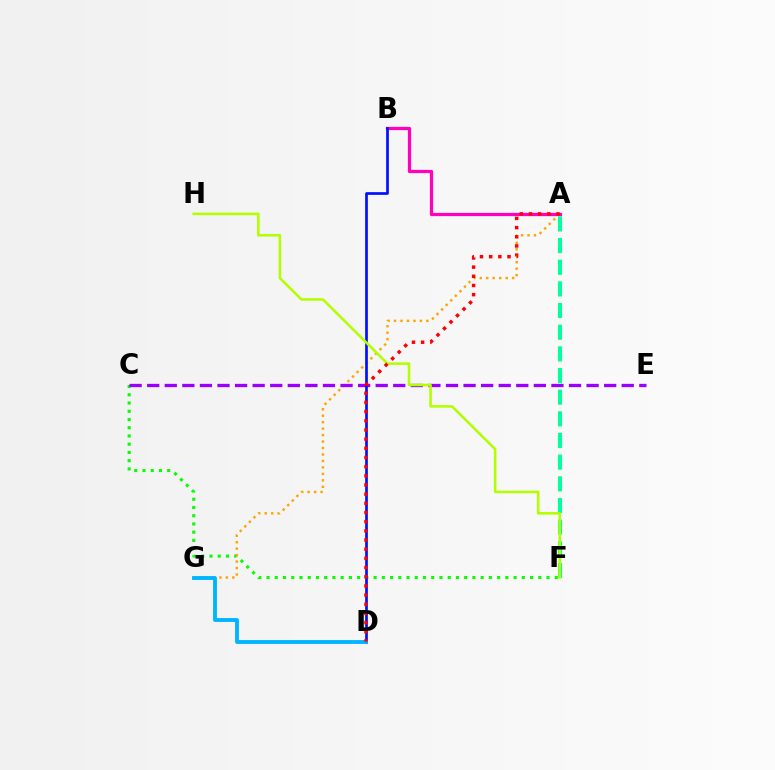{('A', 'F'): [{'color': '#00ff9d', 'line_style': 'dashed', 'thickness': 2.94}], ('C', 'F'): [{'color': '#08ff00', 'line_style': 'dotted', 'thickness': 2.24}], ('A', 'G'): [{'color': '#ffa500', 'line_style': 'dotted', 'thickness': 1.76}], ('C', 'E'): [{'color': '#9b00ff', 'line_style': 'dashed', 'thickness': 2.39}], ('A', 'B'): [{'color': '#ff00bd', 'line_style': 'solid', 'thickness': 2.33}], ('B', 'D'): [{'color': '#0010ff', 'line_style': 'solid', 'thickness': 1.94}], ('D', 'G'): [{'color': '#00b5ff', 'line_style': 'solid', 'thickness': 2.78}], ('F', 'H'): [{'color': '#b3ff00', 'line_style': 'solid', 'thickness': 1.85}], ('A', 'D'): [{'color': '#ff0000', 'line_style': 'dotted', 'thickness': 2.49}]}